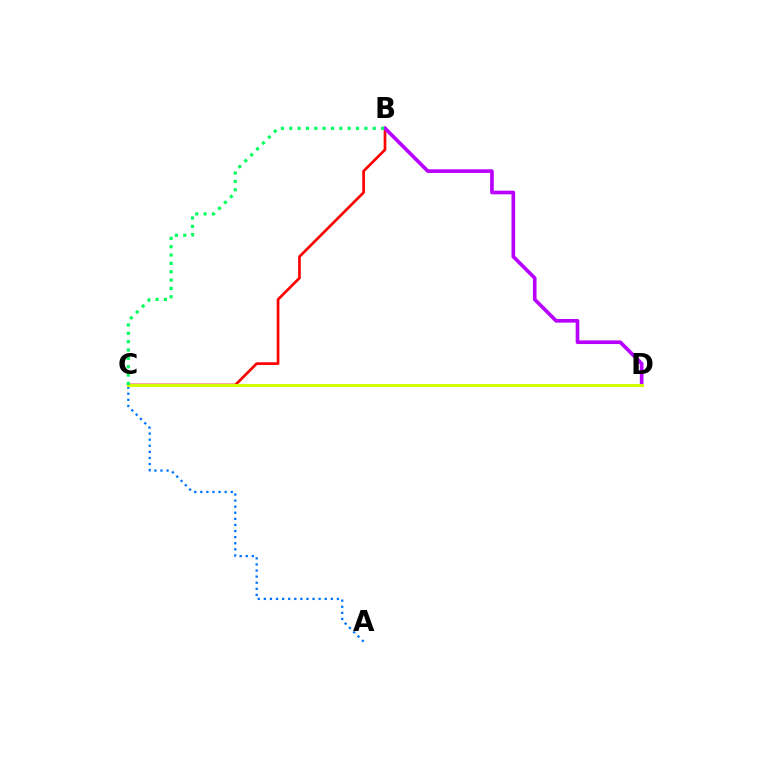{('A', 'C'): [{'color': '#0074ff', 'line_style': 'dotted', 'thickness': 1.65}], ('B', 'C'): [{'color': '#ff0000', 'line_style': 'solid', 'thickness': 1.94}, {'color': '#00ff5c', 'line_style': 'dotted', 'thickness': 2.27}], ('B', 'D'): [{'color': '#b900ff', 'line_style': 'solid', 'thickness': 2.63}], ('C', 'D'): [{'color': '#d1ff00', 'line_style': 'solid', 'thickness': 2.19}]}